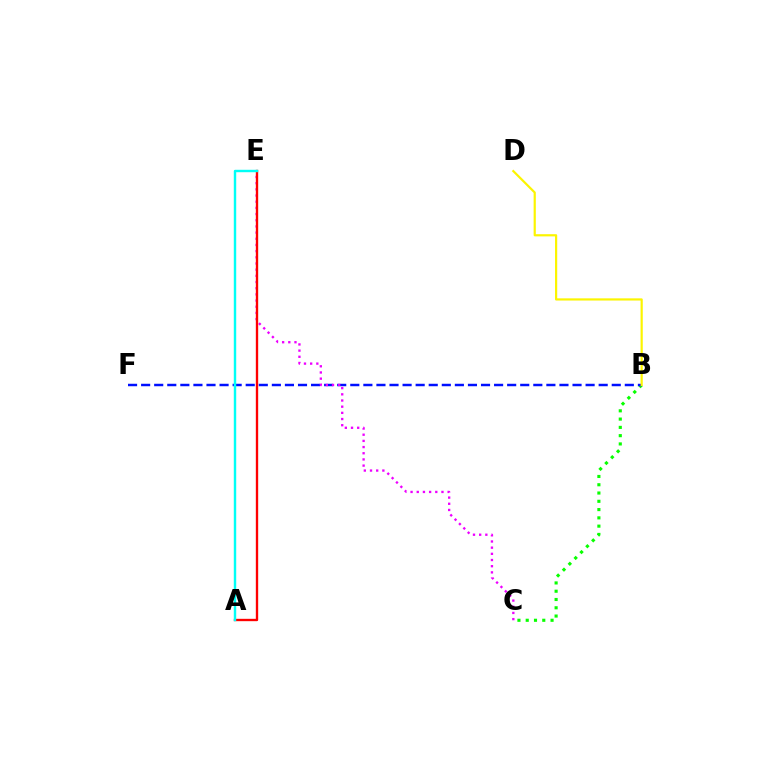{('B', 'C'): [{'color': '#08ff00', 'line_style': 'dotted', 'thickness': 2.25}], ('B', 'F'): [{'color': '#0010ff', 'line_style': 'dashed', 'thickness': 1.78}], ('B', 'D'): [{'color': '#fcf500', 'line_style': 'solid', 'thickness': 1.58}], ('C', 'E'): [{'color': '#ee00ff', 'line_style': 'dotted', 'thickness': 1.68}], ('A', 'E'): [{'color': '#ff0000', 'line_style': 'solid', 'thickness': 1.69}, {'color': '#00fff6', 'line_style': 'solid', 'thickness': 1.75}]}